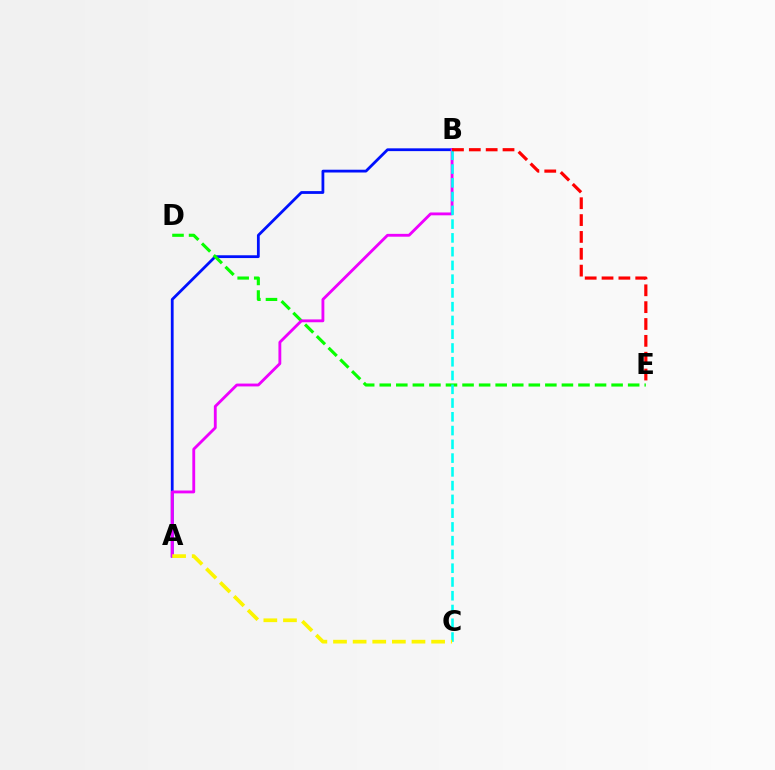{('A', 'B'): [{'color': '#0010ff', 'line_style': 'solid', 'thickness': 2.01}, {'color': '#ee00ff', 'line_style': 'solid', 'thickness': 2.05}], ('D', 'E'): [{'color': '#08ff00', 'line_style': 'dashed', 'thickness': 2.25}], ('B', 'C'): [{'color': '#00fff6', 'line_style': 'dashed', 'thickness': 1.87}], ('A', 'C'): [{'color': '#fcf500', 'line_style': 'dashed', 'thickness': 2.67}], ('B', 'E'): [{'color': '#ff0000', 'line_style': 'dashed', 'thickness': 2.29}]}